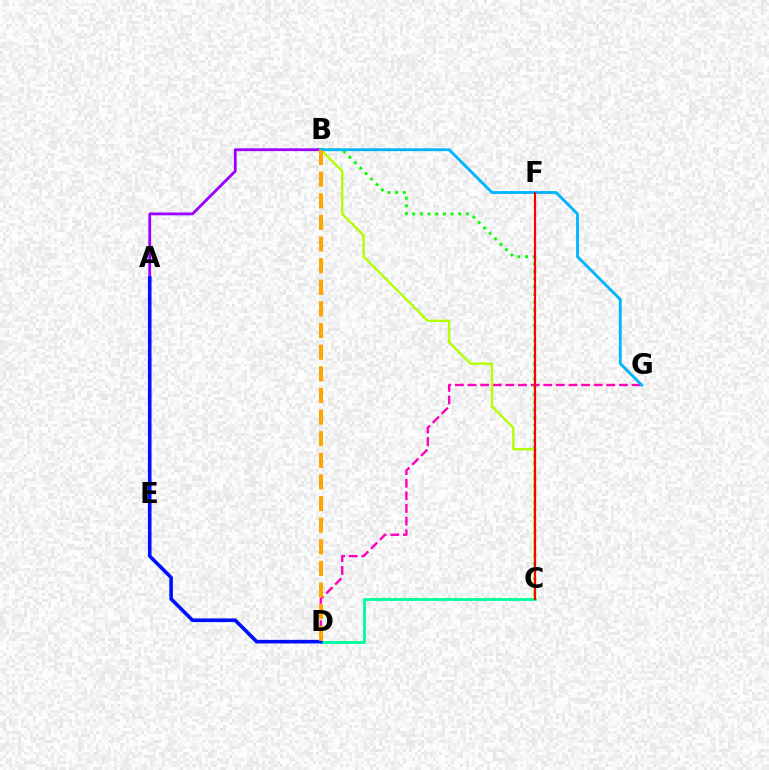{('A', 'B'): [{'color': '#9b00ff', 'line_style': 'solid', 'thickness': 2.02}], ('D', 'G'): [{'color': '#ff00bd', 'line_style': 'dashed', 'thickness': 1.71}], ('B', 'C'): [{'color': '#08ff00', 'line_style': 'dotted', 'thickness': 2.09}, {'color': '#b3ff00', 'line_style': 'solid', 'thickness': 1.7}], ('C', 'D'): [{'color': '#00ff9d', 'line_style': 'solid', 'thickness': 2.05}], ('A', 'D'): [{'color': '#0010ff', 'line_style': 'solid', 'thickness': 2.6}], ('B', 'G'): [{'color': '#00b5ff', 'line_style': 'solid', 'thickness': 2.05}], ('B', 'D'): [{'color': '#ffa500', 'line_style': 'dashed', 'thickness': 2.94}], ('C', 'F'): [{'color': '#ff0000', 'line_style': 'solid', 'thickness': 1.57}]}